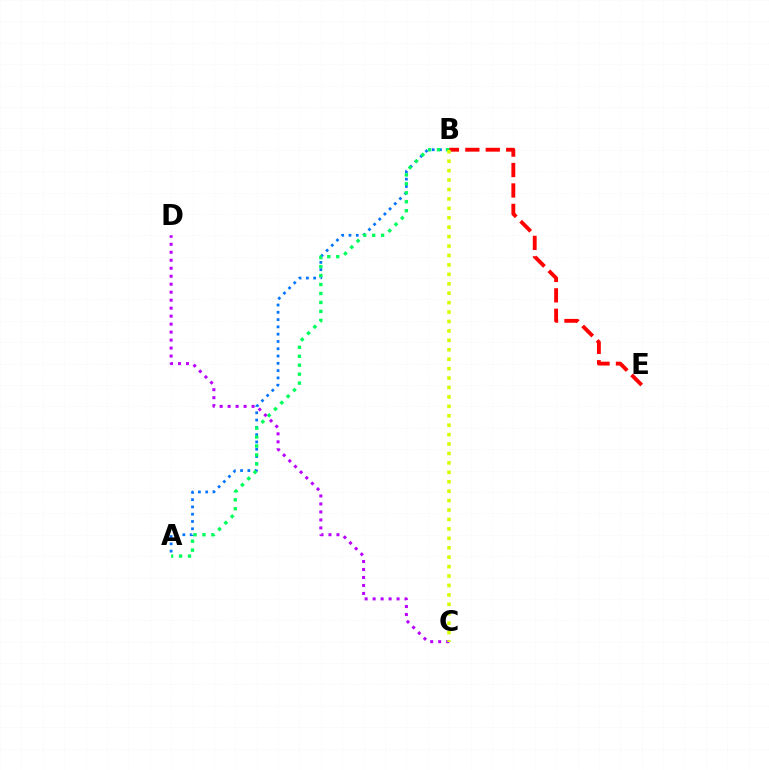{('B', 'E'): [{'color': '#ff0000', 'line_style': 'dashed', 'thickness': 2.78}], ('A', 'B'): [{'color': '#0074ff', 'line_style': 'dotted', 'thickness': 1.98}, {'color': '#00ff5c', 'line_style': 'dotted', 'thickness': 2.43}], ('C', 'D'): [{'color': '#b900ff', 'line_style': 'dotted', 'thickness': 2.17}], ('B', 'C'): [{'color': '#d1ff00', 'line_style': 'dotted', 'thickness': 2.56}]}